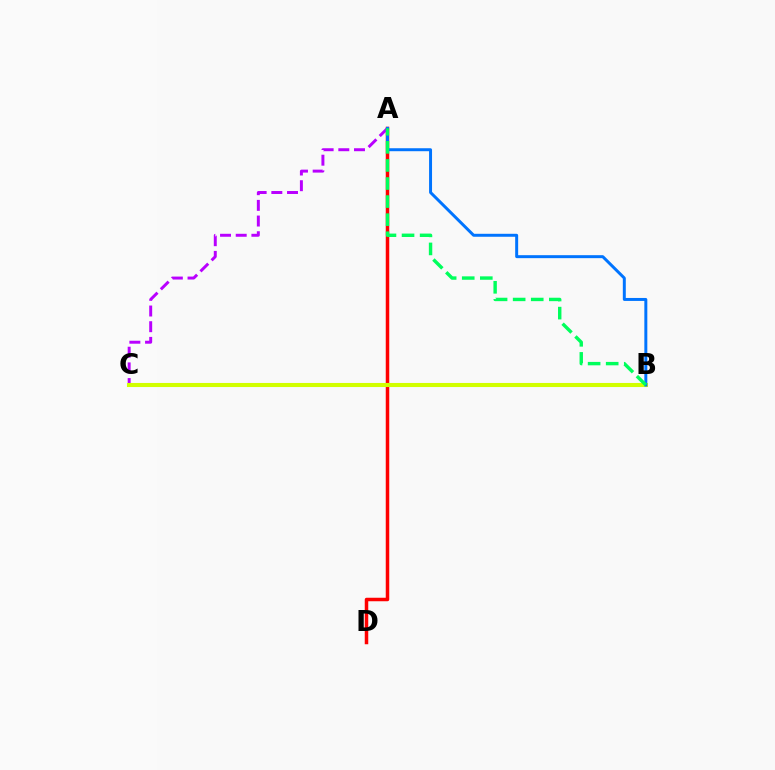{('A', 'D'): [{'color': '#ff0000', 'line_style': 'solid', 'thickness': 2.52}], ('A', 'C'): [{'color': '#b900ff', 'line_style': 'dashed', 'thickness': 2.13}], ('B', 'C'): [{'color': '#d1ff00', 'line_style': 'solid', 'thickness': 2.93}], ('A', 'B'): [{'color': '#0074ff', 'line_style': 'solid', 'thickness': 2.14}, {'color': '#00ff5c', 'line_style': 'dashed', 'thickness': 2.46}]}